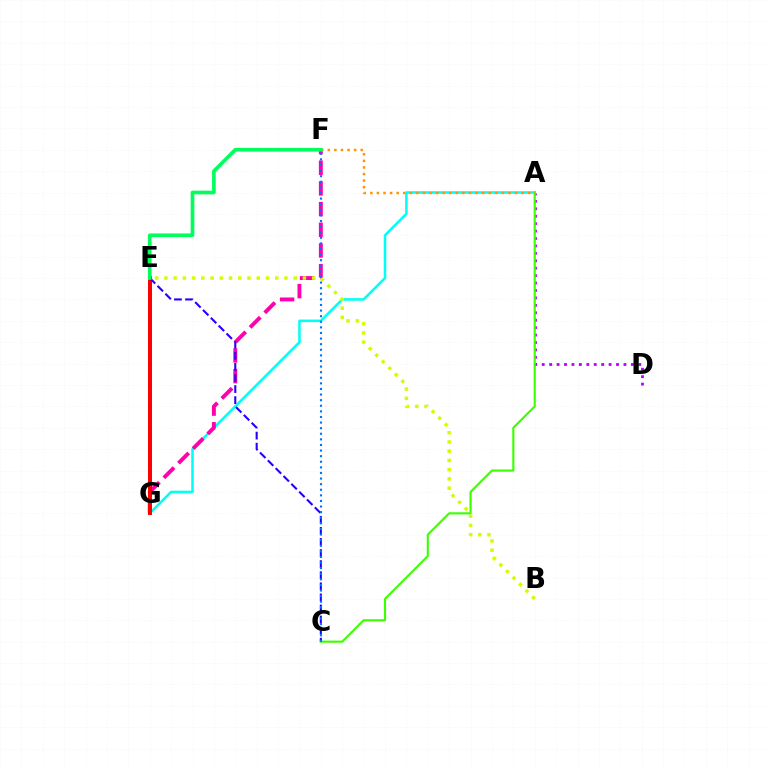{('A', 'D'): [{'color': '#b900ff', 'line_style': 'dotted', 'thickness': 2.02}], ('A', 'G'): [{'color': '#00fff6', 'line_style': 'solid', 'thickness': 1.83}], ('F', 'G'): [{'color': '#ff00ac', 'line_style': 'dashed', 'thickness': 2.81}], ('A', 'C'): [{'color': '#3dff00', 'line_style': 'solid', 'thickness': 1.54}], ('E', 'G'): [{'color': '#ff0000', 'line_style': 'solid', 'thickness': 2.86}], ('A', 'F'): [{'color': '#ff9400', 'line_style': 'dotted', 'thickness': 1.79}], ('C', 'E'): [{'color': '#2500ff', 'line_style': 'dashed', 'thickness': 1.51}], ('E', 'F'): [{'color': '#00ff5c', 'line_style': 'solid', 'thickness': 2.64}], ('B', 'E'): [{'color': '#d1ff00', 'line_style': 'dotted', 'thickness': 2.51}], ('C', 'F'): [{'color': '#0074ff', 'line_style': 'dotted', 'thickness': 1.52}]}